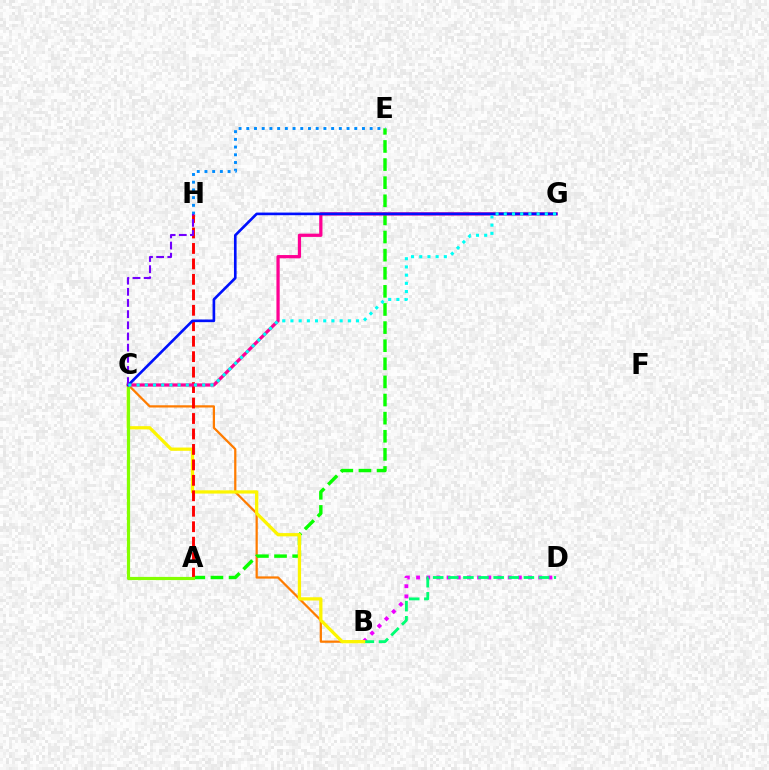{('B', 'C'): [{'color': '#ff7c00', 'line_style': 'solid', 'thickness': 1.62}, {'color': '#fcf500', 'line_style': 'solid', 'thickness': 2.34}], ('B', 'D'): [{'color': '#ee00ff', 'line_style': 'dotted', 'thickness': 2.77}, {'color': '#00ff74', 'line_style': 'dashed', 'thickness': 2.05}], ('A', 'E'): [{'color': '#08ff00', 'line_style': 'dashed', 'thickness': 2.46}], ('A', 'H'): [{'color': '#ff0000', 'line_style': 'dashed', 'thickness': 2.1}], ('A', 'C'): [{'color': '#84ff00', 'line_style': 'solid', 'thickness': 2.3}], ('C', 'G'): [{'color': '#ff0094', 'line_style': 'solid', 'thickness': 2.33}, {'color': '#0010ff', 'line_style': 'solid', 'thickness': 1.9}, {'color': '#00fff6', 'line_style': 'dotted', 'thickness': 2.23}], ('E', 'H'): [{'color': '#008cff', 'line_style': 'dotted', 'thickness': 2.1}], ('C', 'H'): [{'color': '#7200ff', 'line_style': 'dashed', 'thickness': 1.52}]}